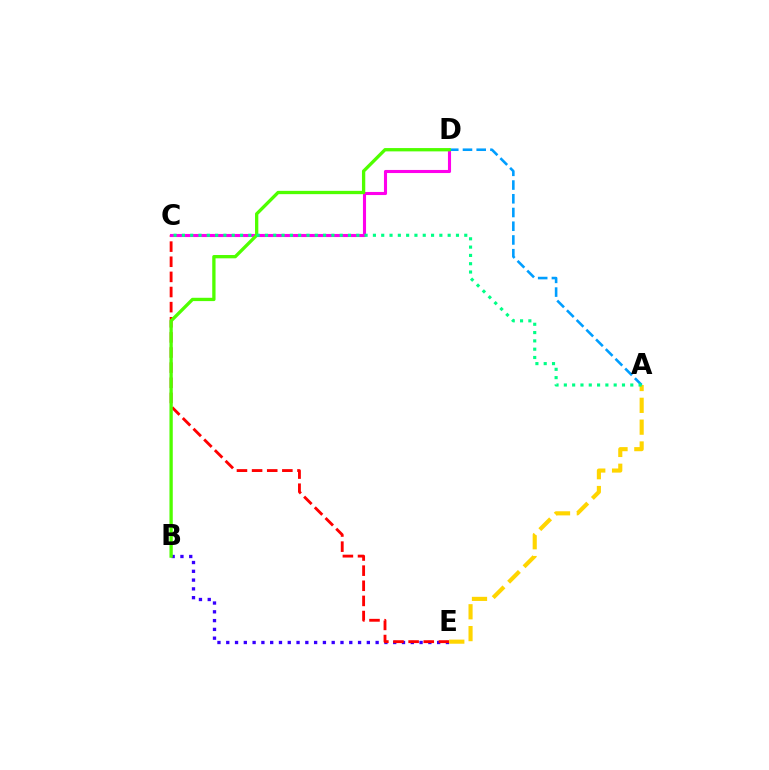{('B', 'E'): [{'color': '#3700ff', 'line_style': 'dotted', 'thickness': 2.39}], ('C', 'E'): [{'color': '#ff0000', 'line_style': 'dashed', 'thickness': 2.06}], ('C', 'D'): [{'color': '#ff00ed', 'line_style': 'solid', 'thickness': 2.23}], ('A', 'E'): [{'color': '#ffd500', 'line_style': 'dashed', 'thickness': 2.97}], ('A', 'D'): [{'color': '#009eff', 'line_style': 'dashed', 'thickness': 1.87}], ('B', 'D'): [{'color': '#4fff00', 'line_style': 'solid', 'thickness': 2.38}], ('A', 'C'): [{'color': '#00ff86', 'line_style': 'dotted', 'thickness': 2.26}]}